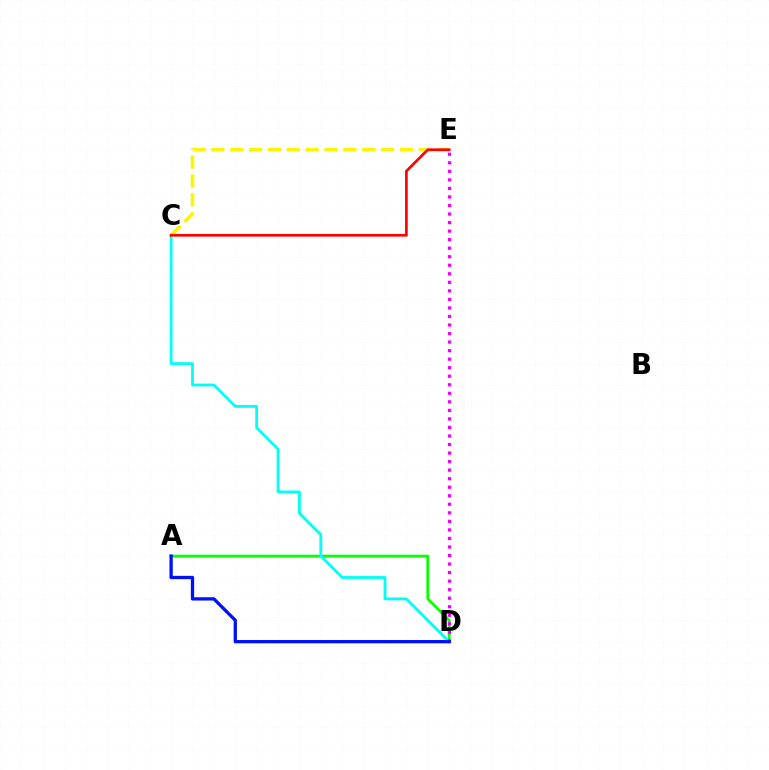{('A', 'D'): [{'color': '#08ff00', 'line_style': 'solid', 'thickness': 2.0}, {'color': '#0010ff', 'line_style': 'solid', 'thickness': 2.37}], ('C', 'D'): [{'color': '#00fff6', 'line_style': 'solid', 'thickness': 2.04}], ('D', 'E'): [{'color': '#ee00ff', 'line_style': 'dotted', 'thickness': 2.32}], ('C', 'E'): [{'color': '#fcf500', 'line_style': 'dashed', 'thickness': 2.56}, {'color': '#ff0000', 'line_style': 'solid', 'thickness': 1.93}]}